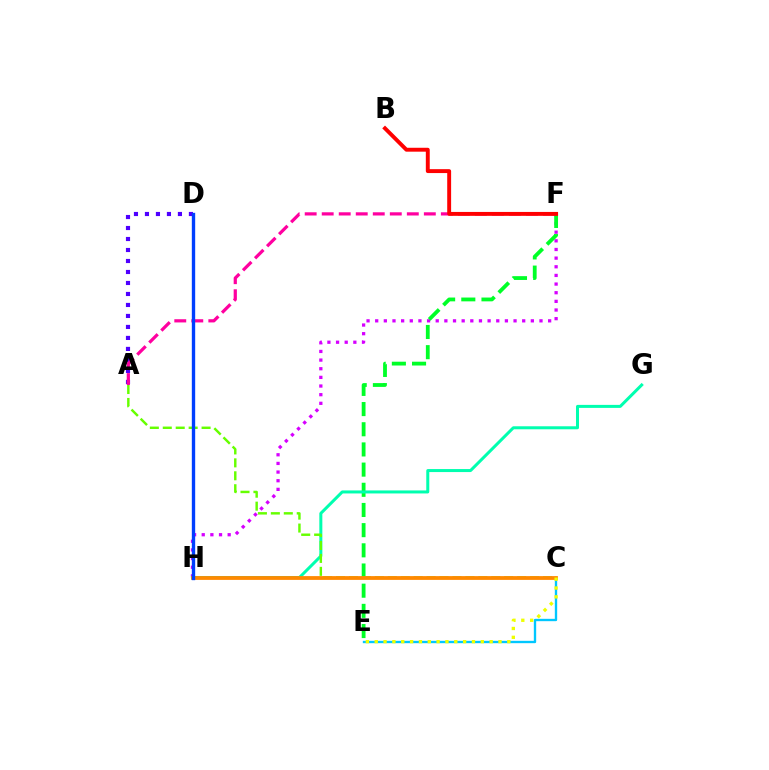{('F', 'H'): [{'color': '#d600ff', 'line_style': 'dotted', 'thickness': 2.35}], ('A', 'D'): [{'color': '#4f00ff', 'line_style': 'dotted', 'thickness': 2.99}], ('C', 'E'): [{'color': '#00c7ff', 'line_style': 'solid', 'thickness': 1.69}, {'color': '#eeff00', 'line_style': 'dotted', 'thickness': 2.4}], ('E', 'F'): [{'color': '#00ff27', 'line_style': 'dashed', 'thickness': 2.74}], ('G', 'H'): [{'color': '#00ffaf', 'line_style': 'solid', 'thickness': 2.17}], ('A', 'F'): [{'color': '#ff00a0', 'line_style': 'dashed', 'thickness': 2.31}], ('A', 'C'): [{'color': '#66ff00', 'line_style': 'dashed', 'thickness': 1.76}], ('C', 'H'): [{'color': '#ff8800', 'line_style': 'solid', 'thickness': 2.73}], ('B', 'F'): [{'color': '#ff0000', 'line_style': 'solid', 'thickness': 2.81}], ('D', 'H'): [{'color': '#003fff', 'line_style': 'solid', 'thickness': 2.42}]}